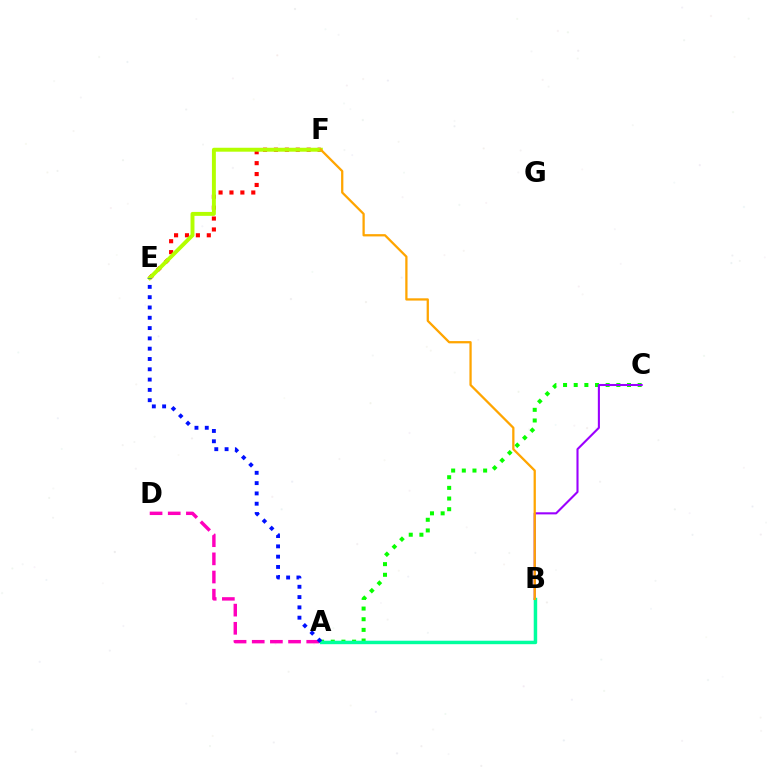{('A', 'B'): [{'color': '#00b5ff', 'line_style': 'solid', 'thickness': 1.59}, {'color': '#00ff9d', 'line_style': 'solid', 'thickness': 2.43}], ('A', 'C'): [{'color': '#08ff00', 'line_style': 'dotted', 'thickness': 2.9}], ('E', 'F'): [{'color': '#ff0000', 'line_style': 'dotted', 'thickness': 2.96}, {'color': '#b3ff00', 'line_style': 'solid', 'thickness': 2.83}], ('B', 'C'): [{'color': '#9b00ff', 'line_style': 'solid', 'thickness': 1.51}], ('A', 'D'): [{'color': '#ff00bd', 'line_style': 'dashed', 'thickness': 2.47}], ('B', 'F'): [{'color': '#ffa500', 'line_style': 'solid', 'thickness': 1.63}], ('A', 'E'): [{'color': '#0010ff', 'line_style': 'dotted', 'thickness': 2.8}]}